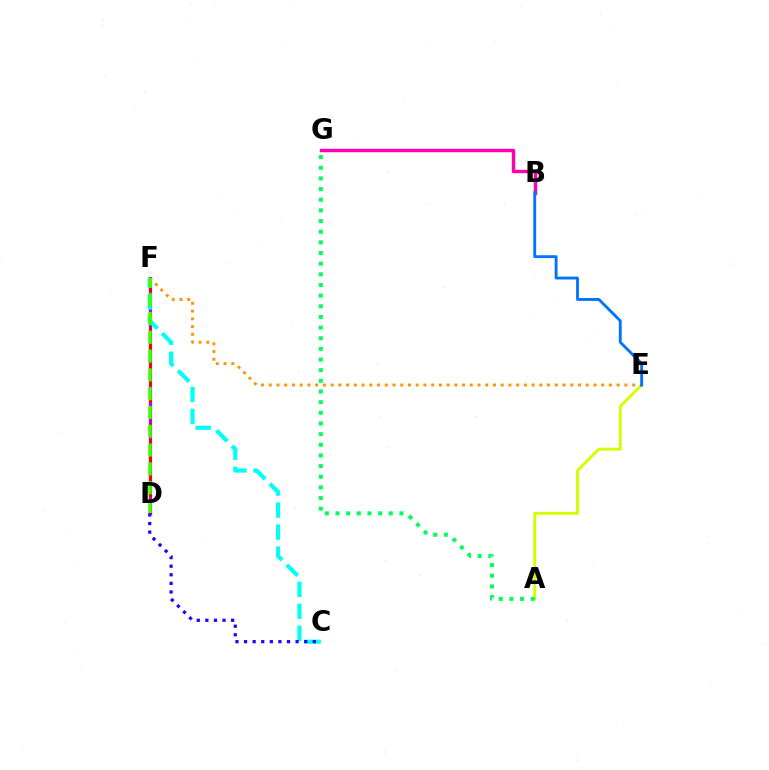{('B', 'G'): [{'color': '#ff00ac', 'line_style': 'solid', 'thickness': 2.47}], ('A', 'E'): [{'color': '#d1ff00', 'line_style': 'solid', 'thickness': 2.07}], ('D', 'F'): [{'color': '#b900ff', 'line_style': 'solid', 'thickness': 2.31}, {'color': '#ff0000', 'line_style': 'dashed', 'thickness': 2.16}, {'color': '#3dff00', 'line_style': 'dashed', 'thickness': 2.55}], ('C', 'F'): [{'color': '#00fff6', 'line_style': 'dashed', 'thickness': 2.99}], ('A', 'G'): [{'color': '#00ff5c', 'line_style': 'dotted', 'thickness': 2.89}], ('C', 'D'): [{'color': '#2500ff', 'line_style': 'dotted', 'thickness': 2.33}], ('E', 'F'): [{'color': '#ff9400', 'line_style': 'dotted', 'thickness': 2.1}], ('B', 'E'): [{'color': '#0074ff', 'line_style': 'solid', 'thickness': 2.06}]}